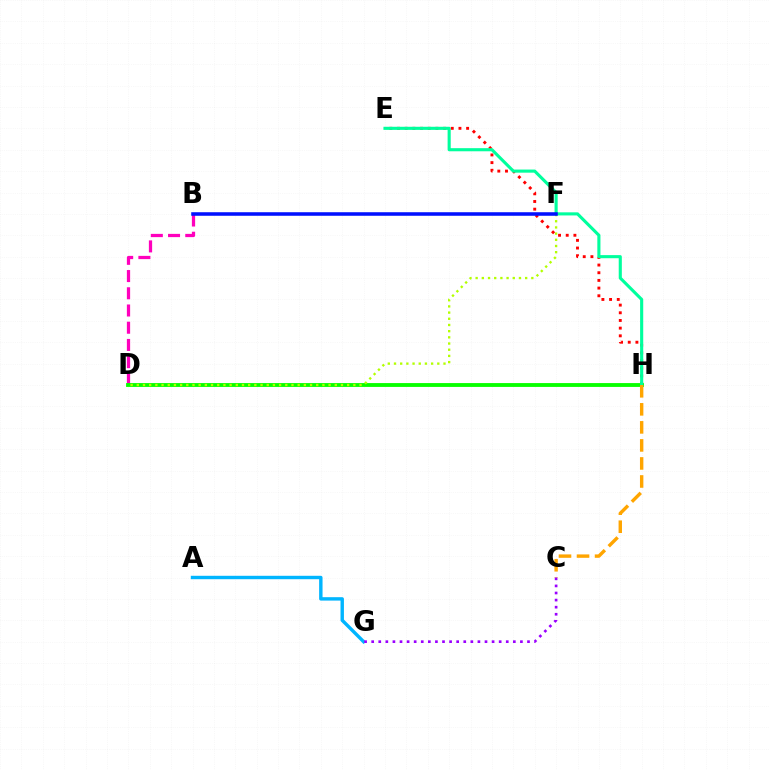{('E', 'H'): [{'color': '#ff0000', 'line_style': 'dotted', 'thickness': 2.09}, {'color': '#00ff9d', 'line_style': 'solid', 'thickness': 2.24}], ('A', 'G'): [{'color': '#00b5ff', 'line_style': 'solid', 'thickness': 2.46}], ('B', 'D'): [{'color': '#ff00bd', 'line_style': 'dashed', 'thickness': 2.34}], ('D', 'H'): [{'color': '#08ff00', 'line_style': 'solid', 'thickness': 2.77}], ('D', 'F'): [{'color': '#b3ff00', 'line_style': 'dotted', 'thickness': 1.68}], ('C', 'H'): [{'color': '#ffa500', 'line_style': 'dashed', 'thickness': 2.45}], ('C', 'G'): [{'color': '#9b00ff', 'line_style': 'dotted', 'thickness': 1.92}], ('B', 'F'): [{'color': '#0010ff', 'line_style': 'solid', 'thickness': 2.56}]}